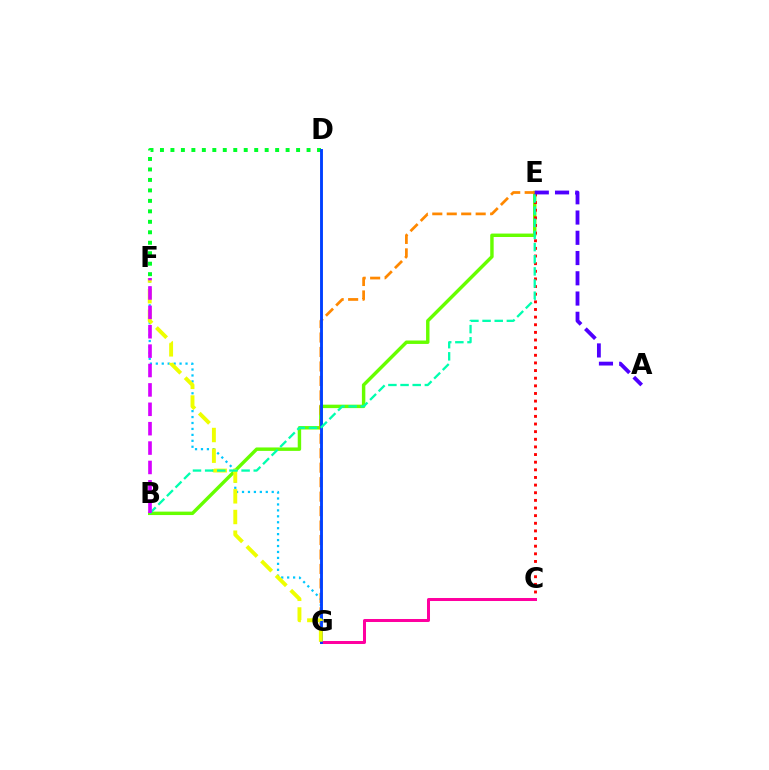{('B', 'E'): [{'color': '#66ff00', 'line_style': 'solid', 'thickness': 2.47}, {'color': '#00ffaf', 'line_style': 'dashed', 'thickness': 1.65}], ('C', 'E'): [{'color': '#ff0000', 'line_style': 'dotted', 'thickness': 2.07}], ('C', 'G'): [{'color': '#ff00a0', 'line_style': 'solid', 'thickness': 2.17}], ('E', 'G'): [{'color': '#ff8800', 'line_style': 'dashed', 'thickness': 1.96}], ('D', 'F'): [{'color': '#00ff27', 'line_style': 'dotted', 'thickness': 2.84}], ('A', 'E'): [{'color': '#4f00ff', 'line_style': 'dashed', 'thickness': 2.75}], ('F', 'G'): [{'color': '#00c7ff', 'line_style': 'dotted', 'thickness': 1.61}, {'color': '#eeff00', 'line_style': 'dashed', 'thickness': 2.81}], ('D', 'G'): [{'color': '#003fff', 'line_style': 'solid', 'thickness': 2.08}], ('B', 'F'): [{'color': '#d600ff', 'line_style': 'dashed', 'thickness': 2.63}]}